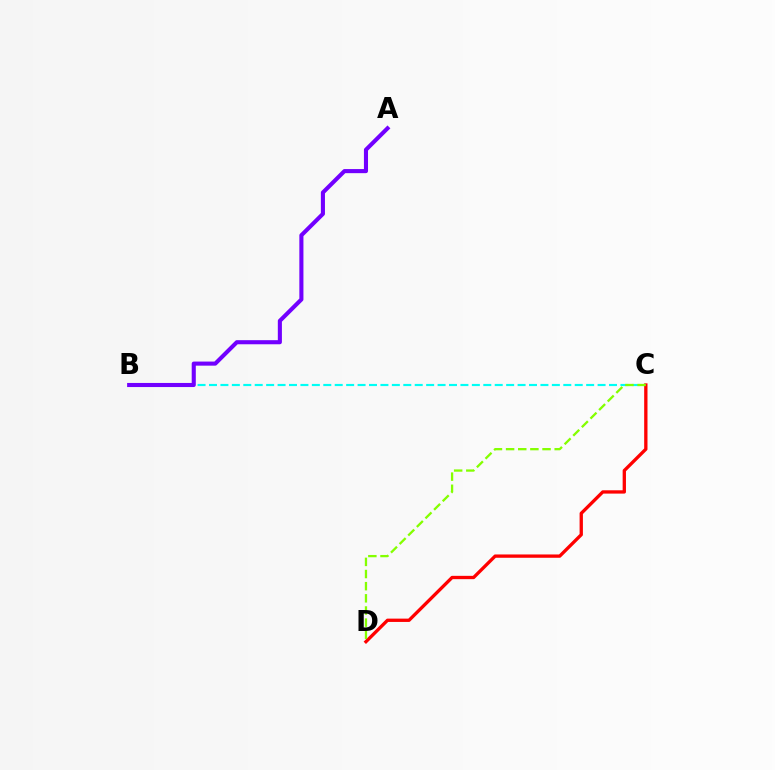{('B', 'C'): [{'color': '#00fff6', 'line_style': 'dashed', 'thickness': 1.55}], ('A', 'B'): [{'color': '#7200ff', 'line_style': 'solid', 'thickness': 2.95}], ('C', 'D'): [{'color': '#ff0000', 'line_style': 'solid', 'thickness': 2.39}, {'color': '#84ff00', 'line_style': 'dashed', 'thickness': 1.65}]}